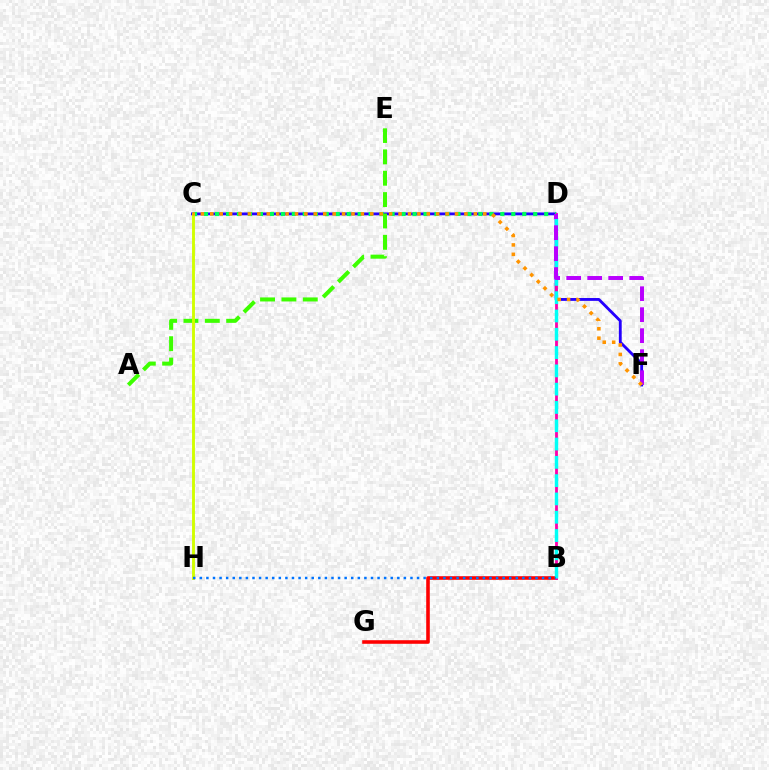{('B', 'G'): [{'color': '#ff0000', 'line_style': 'solid', 'thickness': 2.57}], ('C', 'F'): [{'color': '#2500ff', 'line_style': 'solid', 'thickness': 2.05}, {'color': '#ff9400', 'line_style': 'dotted', 'thickness': 2.56}], ('B', 'D'): [{'color': '#ff00ac', 'line_style': 'solid', 'thickness': 2.02}, {'color': '#00fff6', 'line_style': 'dashed', 'thickness': 2.49}], ('C', 'D'): [{'color': '#00ff5c', 'line_style': 'dotted', 'thickness': 2.98}], ('A', 'E'): [{'color': '#3dff00', 'line_style': 'dashed', 'thickness': 2.9}], ('D', 'F'): [{'color': '#b900ff', 'line_style': 'dashed', 'thickness': 2.85}], ('C', 'H'): [{'color': '#d1ff00', 'line_style': 'solid', 'thickness': 2.08}], ('B', 'H'): [{'color': '#0074ff', 'line_style': 'dotted', 'thickness': 1.79}]}